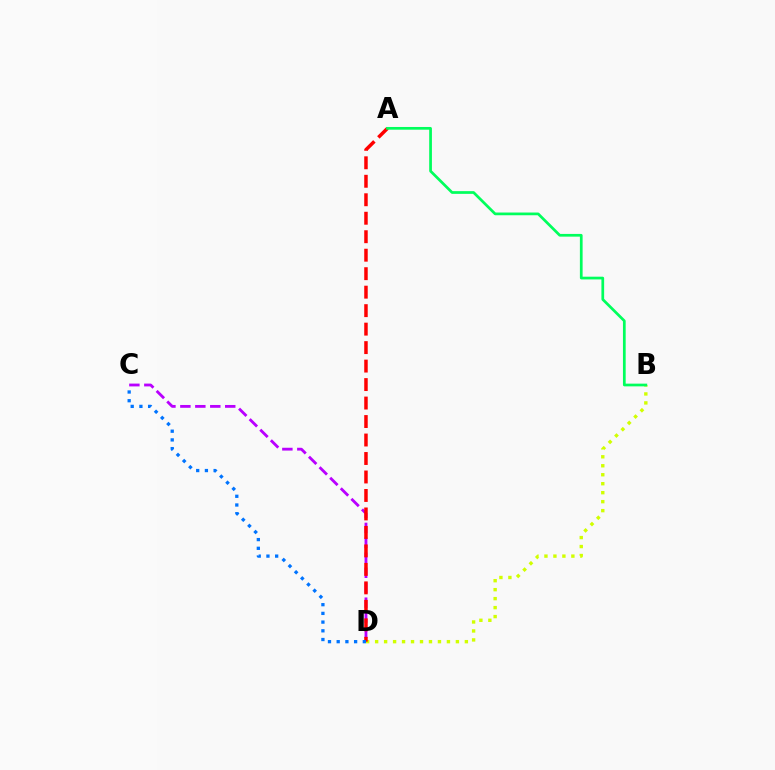{('B', 'D'): [{'color': '#d1ff00', 'line_style': 'dotted', 'thickness': 2.44}], ('C', 'D'): [{'color': '#b900ff', 'line_style': 'dashed', 'thickness': 2.03}, {'color': '#0074ff', 'line_style': 'dotted', 'thickness': 2.37}], ('A', 'D'): [{'color': '#ff0000', 'line_style': 'dashed', 'thickness': 2.51}], ('A', 'B'): [{'color': '#00ff5c', 'line_style': 'solid', 'thickness': 1.96}]}